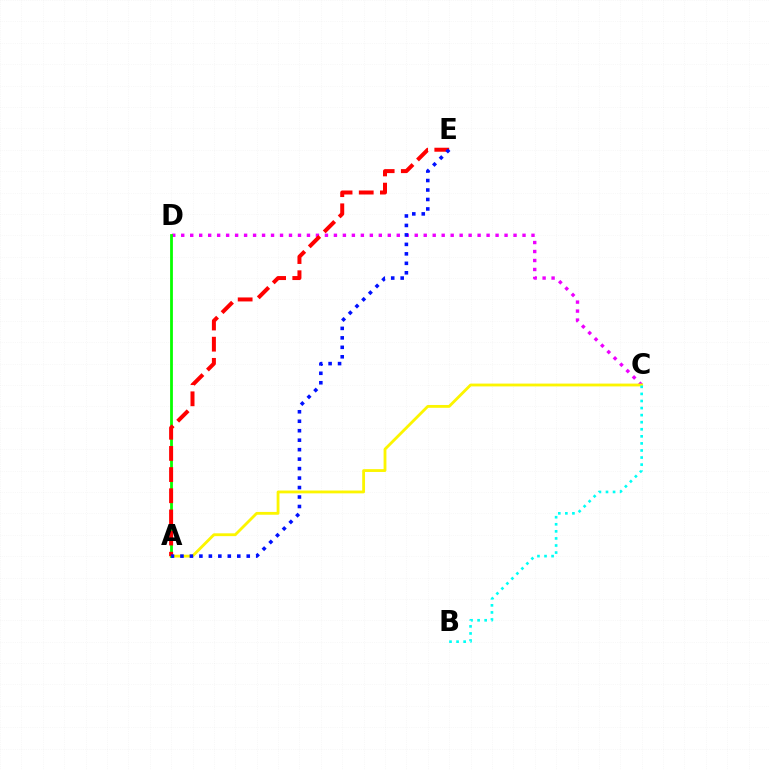{('C', 'D'): [{'color': '#ee00ff', 'line_style': 'dotted', 'thickness': 2.44}], ('A', 'C'): [{'color': '#fcf500', 'line_style': 'solid', 'thickness': 2.03}], ('B', 'C'): [{'color': '#00fff6', 'line_style': 'dotted', 'thickness': 1.92}], ('A', 'D'): [{'color': '#08ff00', 'line_style': 'solid', 'thickness': 2.01}], ('A', 'E'): [{'color': '#ff0000', 'line_style': 'dashed', 'thickness': 2.87}, {'color': '#0010ff', 'line_style': 'dotted', 'thickness': 2.57}]}